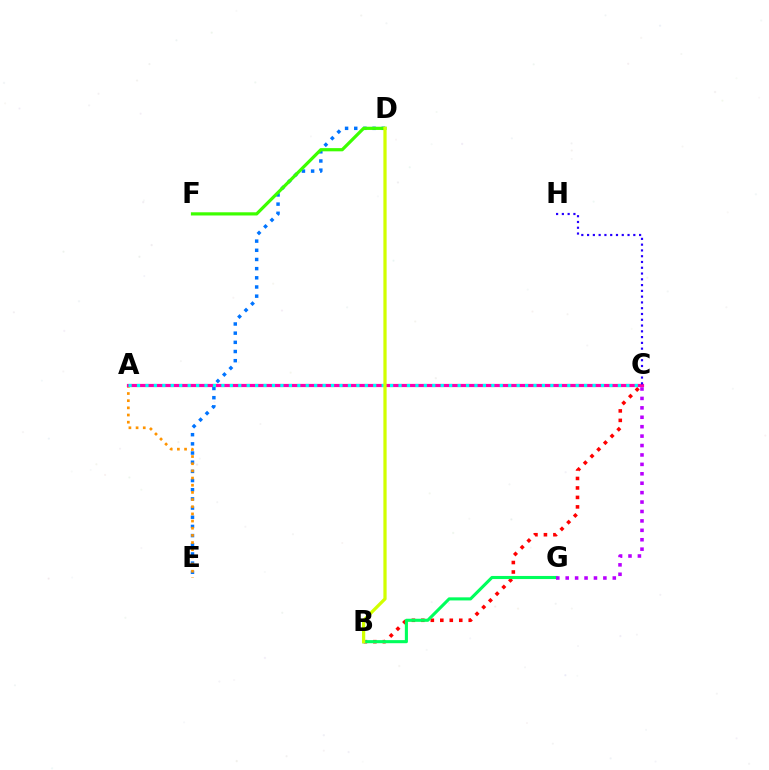{('D', 'E'): [{'color': '#0074ff', 'line_style': 'dotted', 'thickness': 2.49}], ('B', 'C'): [{'color': '#ff0000', 'line_style': 'dotted', 'thickness': 2.57}], ('A', 'E'): [{'color': '#ff9400', 'line_style': 'dotted', 'thickness': 1.95}], ('D', 'F'): [{'color': '#3dff00', 'line_style': 'solid', 'thickness': 2.31}], ('B', 'G'): [{'color': '#00ff5c', 'line_style': 'solid', 'thickness': 2.22}], ('A', 'C'): [{'color': '#ff00ac', 'line_style': 'solid', 'thickness': 2.29}, {'color': '#00fff6', 'line_style': 'dotted', 'thickness': 2.29}], ('C', 'H'): [{'color': '#2500ff', 'line_style': 'dotted', 'thickness': 1.57}], ('C', 'G'): [{'color': '#b900ff', 'line_style': 'dotted', 'thickness': 2.56}], ('B', 'D'): [{'color': '#d1ff00', 'line_style': 'solid', 'thickness': 2.33}]}